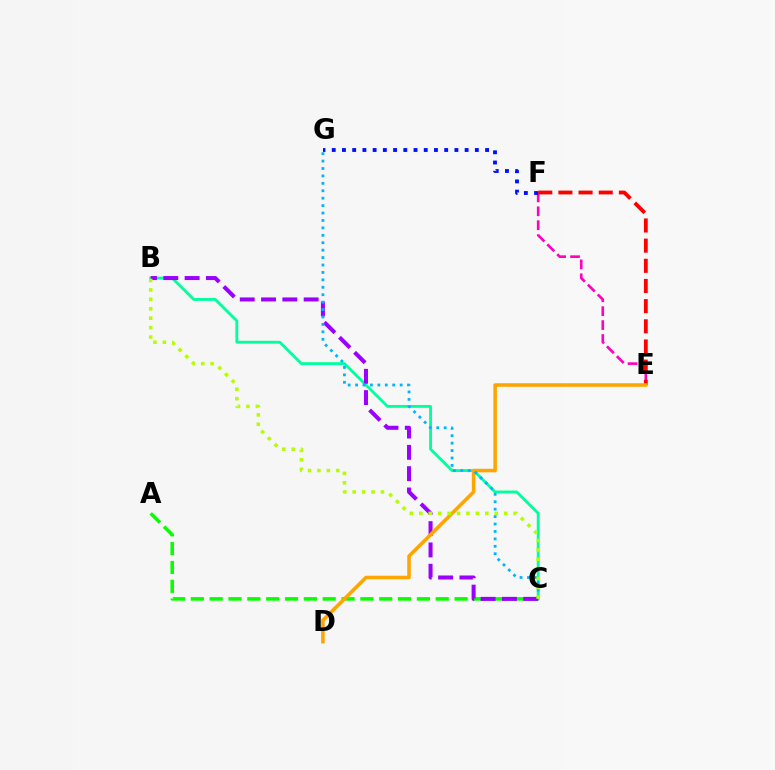{('E', 'F'): [{'color': '#ff00bd', 'line_style': 'dashed', 'thickness': 1.89}, {'color': '#ff0000', 'line_style': 'dashed', 'thickness': 2.74}], ('A', 'C'): [{'color': '#08ff00', 'line_style': 'dashed', 'thickness': 2.56}], ('B', 'C'): [{'color': '#00ff9d', 'line_style': 'solid', 'thickness': 2.04}, {'color': '#9b00ff', 'line_style': 'dashed', 'thickness': 2.89}, {'color': '#b3ff00', 'line_style': 'dotted', 'thickness': 2.56}], ('F', 'G'): [{'color': '#0010ff', 'line_style': 'dotted', 'thickness': 2.78}], ('D', 'E'): [{'color': '#ffa500', 'line_style': 'solid', 'thickness': 2.55}], ('C', 'G'): [{'color': '#00b5ff', 'line_style': 'dotted', 'thickness': 2.02}]}